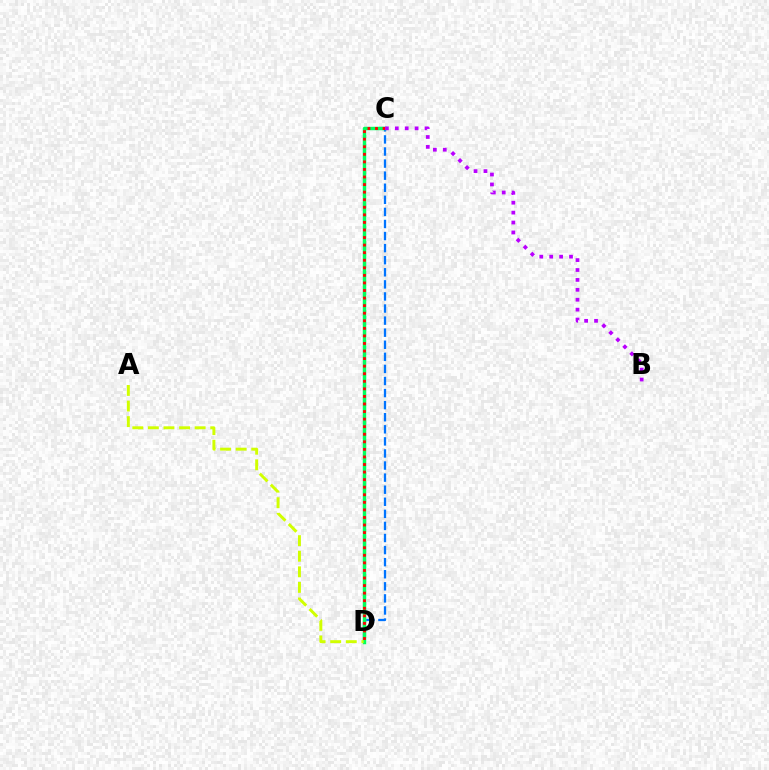{('C', 'D'): [{'color': '#0074ff', 'line_style': 'dashed', 'thickness': 1.64}, {'color': '#00ff5c', 'line_style': 'solid', 'thickness': 2.5}, {'color': '#ff0000', 'line_style': 'dotted', 'thickness': 2.06}], ('A', 'D'): [{'color': '#d1ff00', 'line_style': 'dashed', 'thickness': 2.12}], ('B', 'C'): [{'color': '#b900ff', 'line_style': 'dotted', 'thickness': 2.69}]}